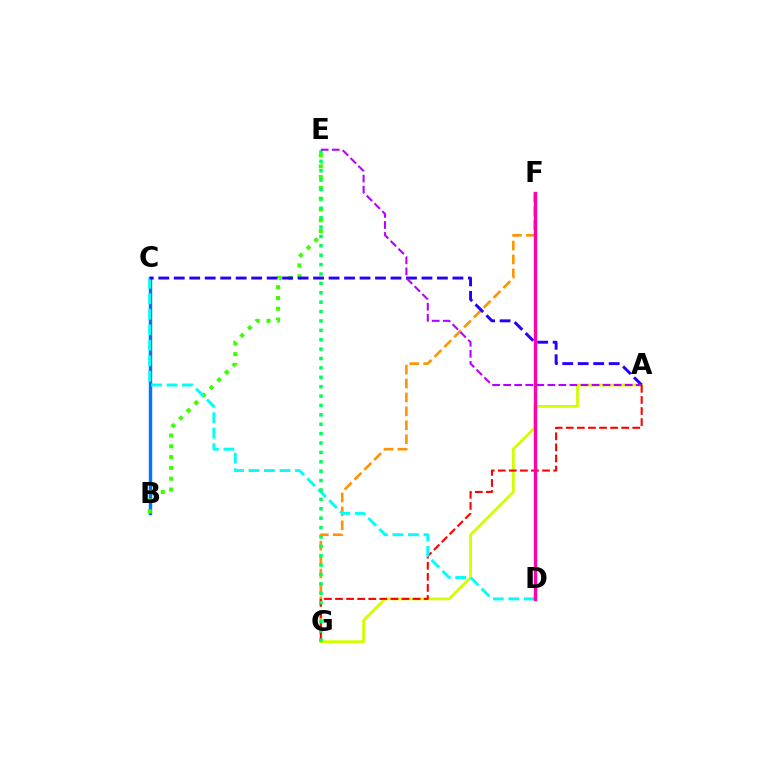{('B', 'C'): [{'color': '#0074ff', 'line_style': 'solid', 'thickness': 2.47}], ('A', 'G'): [{'color': '#d1ff00', 'line_style': 'solid', 'thickness': 2.01}, {'color': '#ff0000', 'line_style': 'dashed', 'thickness': 1.51}], ('B', 'E'): [{'color': '#3dff00', 'line_style': 'dotted', 'thickness': 2.93}], ('F', 'G'): [{'color': '#ff9400', 'line_style': 'dashed', 'thickness': 1.89}], ('C', 'D'): [{'color': '#00fff6', 'line_style': 'dashed', 'thickness': 2.11}], ('A', 'C'): [{'color': '#2500ff', 'line_style': 'dashed', 'thickness': 2.1}], ('D', 'F'): [{'color': '#ff00ac', 'line_style': 'solid', 'thickness': 2.43}], ('E', 'G'): [{'color': '#00ff5c', 'line_style': 'dotted', 'thickness': 2.55}], ('A', 'E'): [{'color': '#b900ff', 'line_style': 'dashed', 'thickness': 1.5}]}